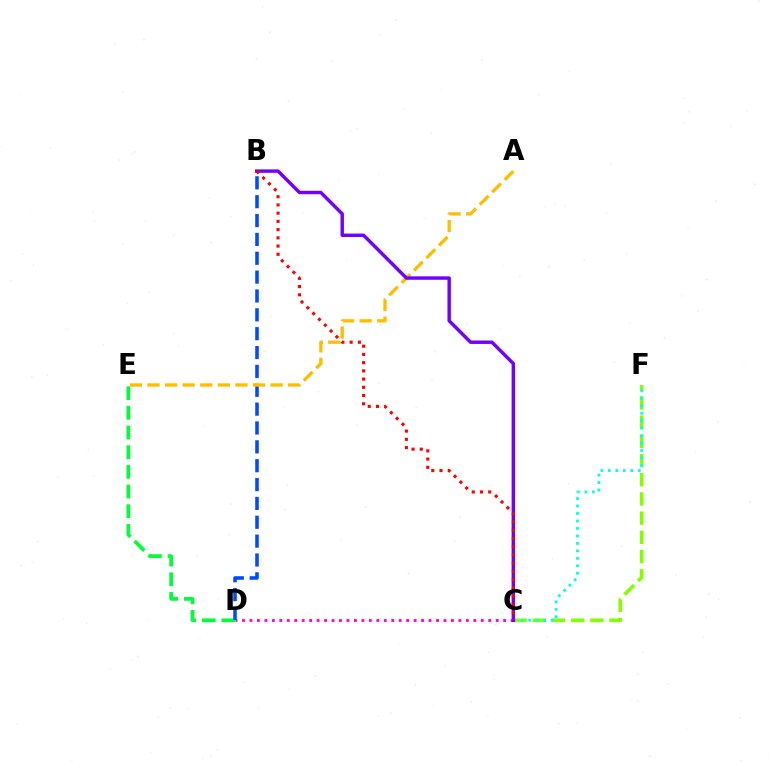{('C', 'D'): [{'color': '#ff00cf', 'line_style': 'dotted', 'thickness': 2.03}], ('D', 'E'): [{'color': '#00ff39', 'line_style': 'dashed', 'thickness': 2.67}], ('C', 'F'): [{'color': '#84ff00', 'line_style': 'dashed', 'thickness': 2.61}, {'color': '#00fff6', 'line_style': 'dotted', 'thickness': 2.03}], ('B', 'D'): [{'color': '#004bff', 'line_style': 'dashed', 'thickness': 2.56}], ('A', 'E'): [{'color': '#ffbd00', 'line_style': 'dashed', 'thickness': 2.39}], ('B', 'C'): [{'color': '#7200ff', 'line_style': 'solid', 'thickness': 2.47}, {'color': '#ff0000', 'line_style': 'dotted', 'thickness': 2.24}]}